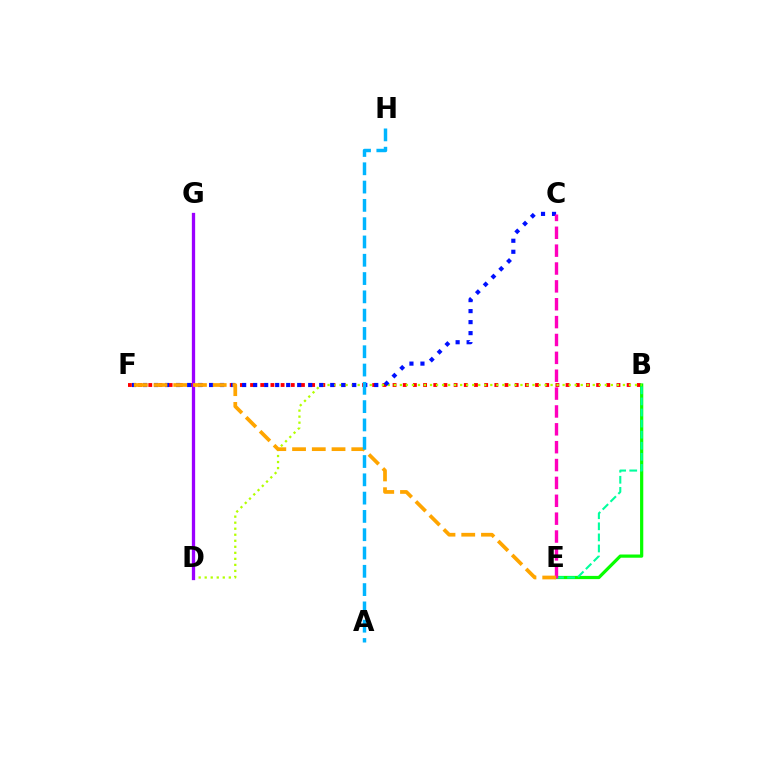{('B', 'F'): [{'color': '#ff0000', 'line_style': 'dotted', 'thickness': 2.77}], ('B', 'E'): [{'color': '#08ff00', 'line_style': 'solid', 'thickness': 2.32}, {'color': '#00ff9d', 'line_style': 'dashed', 'thickness': 1.51}], ('B', 'D'): [{'color': '#b3ff00', 'line_style': 'dotted', 'thickness': 1.64}], ('D', 'G'): [{'color': '#9b00ff', 'line_style': 'solid', 'thickness': 2.37}], ('C', 'F'): [{'color': '#0010ff', 'line_style': 'dotted', 'thickness': 2.99}], ('C', 'E'): [{'color': '#ff00bd', 'line_style': 'dashed', 'thickness': 2.43}], ('E', 'F'): [{'color': '#ffa500', 'line_style': 'dashed', 'thickness': 2.68}], ('A', 'H'): [{'color': '#00b5ff', 'line_style': 'dashed', 'thickness': 2.49}]}